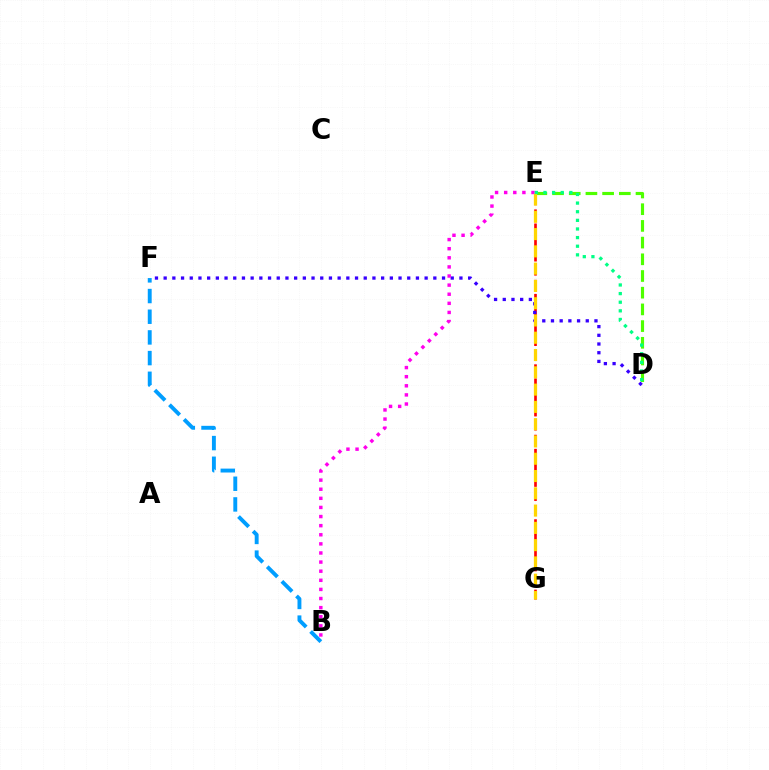{('B', 'F'): [{'color': '#009eff', 'line_style': 'dashed', 'thickness': 2.81}], ('E', 'G'): [{'color': '#ff0000', 'line_style': 'dashed', 'thickness': 1.91}, {'color': '#ffd500', 'line_style': 'dashed', 'thickness': 2.35}], ('D', 'F'): [{'color': '#3700ff', 'line_style': 'dotted', 'thickness': 2.36}], ('B', 'E'): [{'color': '#ff00ed', 'line_style': 'dotted', 'thickness': 2.47}], ('D', 'E'): [{'color': '#4fff00', 'line_style': 'dashed', 'thickness': 2.27}, {'color': '#00ff86', 'line_style': 'dotted', 'thickness': 2.34}]}